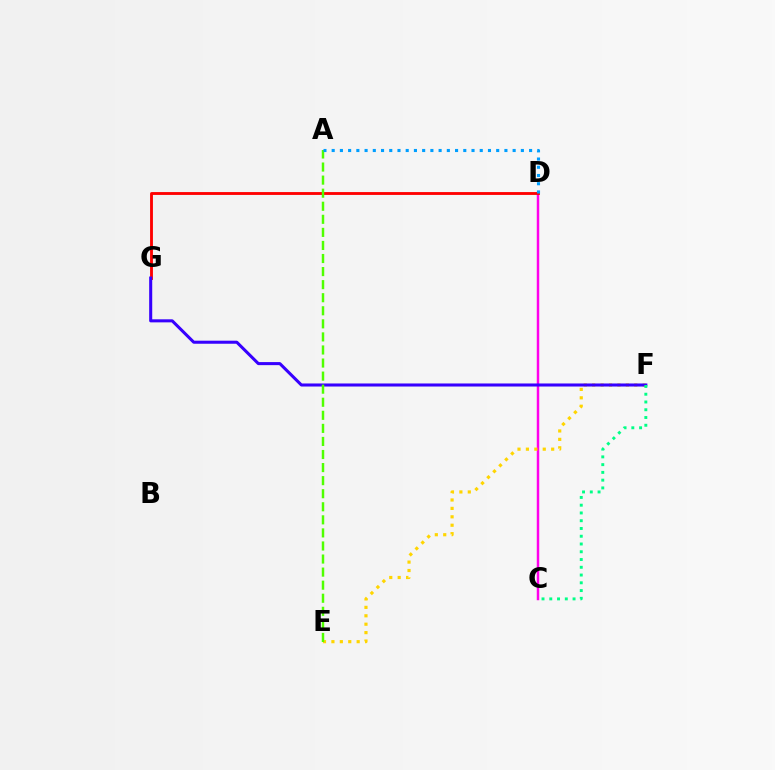{('C', 'D'): [{'color': '#ff00ed', 'line_style': 'solid', 'thickness': 1.78}], ('E', 'F'): [{'color': '#ffd500', 'line_style': 'dotted', 'thickness': 2.29}], ('D', 'G'): [{'color': '#ff0000', 'line_style': 'solid', 'thickness': 2.05}], ('F', 'G'): [{'color': '#3700ff', 'line_style': 'solid', 'thickness': 2.2}], ('A', 'E'): [{'color': '#4fff00', 'line_style': 'dashed', 'thickness': 1.78}], ('C', 'F'): [{'color': '#00ff86', 'line_style': 'dotted', 'thickness': 2.11}], ('A', 'D'): [{'color': '#009eff', 'line_style': 'dotted', 'thickness': 2.23}]}